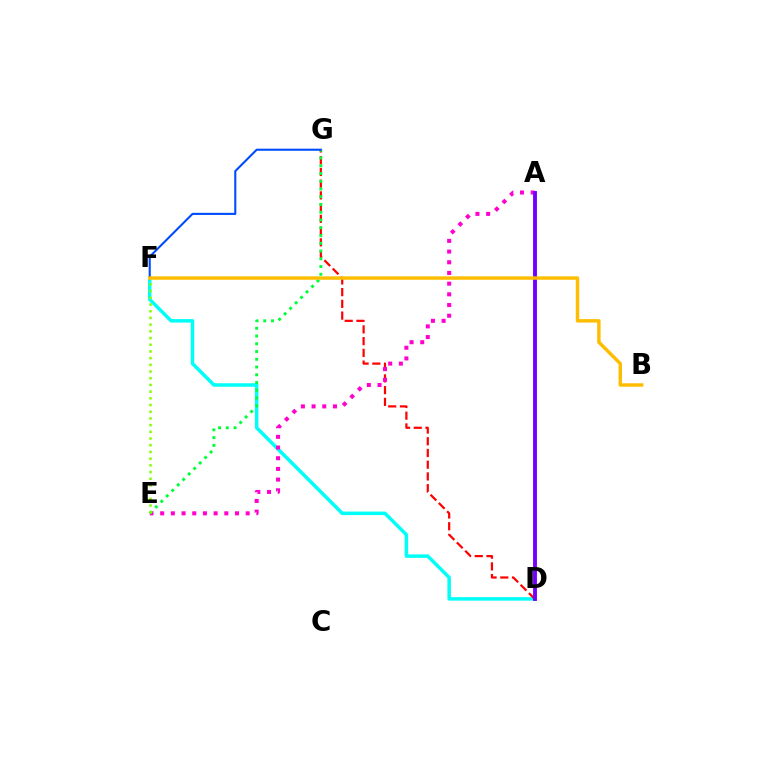{('D', 'F'): [{'color': '#00fff6', 'line_style': 'solid', 'thickness': 2.52}], ('D', 'G'): [{'color': '#ff0000', 'line_style': 'dashed', 'thickness': 1.59}], ('A', 'E'): [{'color': '#ff00cf', 'line_style': 'dotted', 'thickness': 2.9}], ('A', 'D'): [{'color': '#7200ff', 'line_style': 'solid', 'thickness': 2.79}], ('E', 'G'): [{'color': '#00ff39', 'line_style': 'dotted', 'thickness': 2.11}], ('E', 'F'): [{'color': '#84ff00', 'line_style': 'dotted', 'thickness': 1.82}], ('F', 'G'): [{'color': '#004bff', 'line_style': 'solid', 'thickness': 1.5}], ('B', 'F'): [{'color': '#ffbd00', 'line_style': 'solid', 'thickness': 2.47}]}